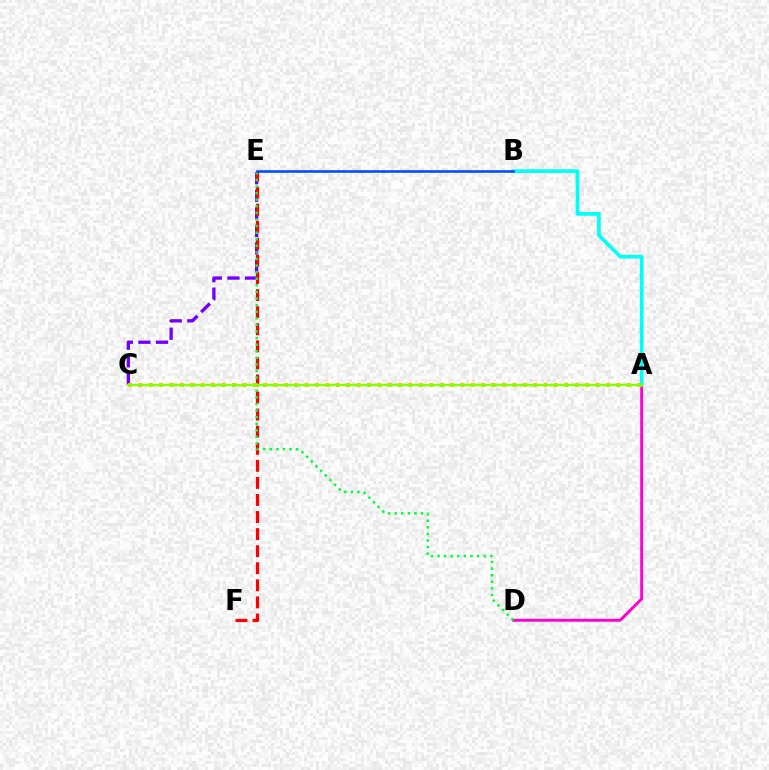{('A', 'D'): [{'color': '#ff00cf', 'line_style': 'solid', 'thickness': 2.09}], ('C', 'E'): [{'color': '#7200ff', 'line_style': 'dashed', 'thickness': 2.39}], ('E', 'F'): [{'color': '#ff0000', 'line_style': 'dashed', 'thickness': 2.32}], ('A', 'B'): [{'color': '#00fff6', 'line_style': 'solid', 'thickness': 2.63}], ('D', 'E'): [{'color': '#00ff39', 'line_style': 'dotted', 'thickness': 1.79}], ('B', 'E'): [{'color': '#004bff', 'line_style': 'solid', 'thickness': 1.86}], ('A', 'C'): [{'color': '#ffbd00', 'line_style': 'dotted', 'thickness': 2.82}, {'color': '#84ff00', 'line_style': 'solid', 'thickness': 1.7}]}